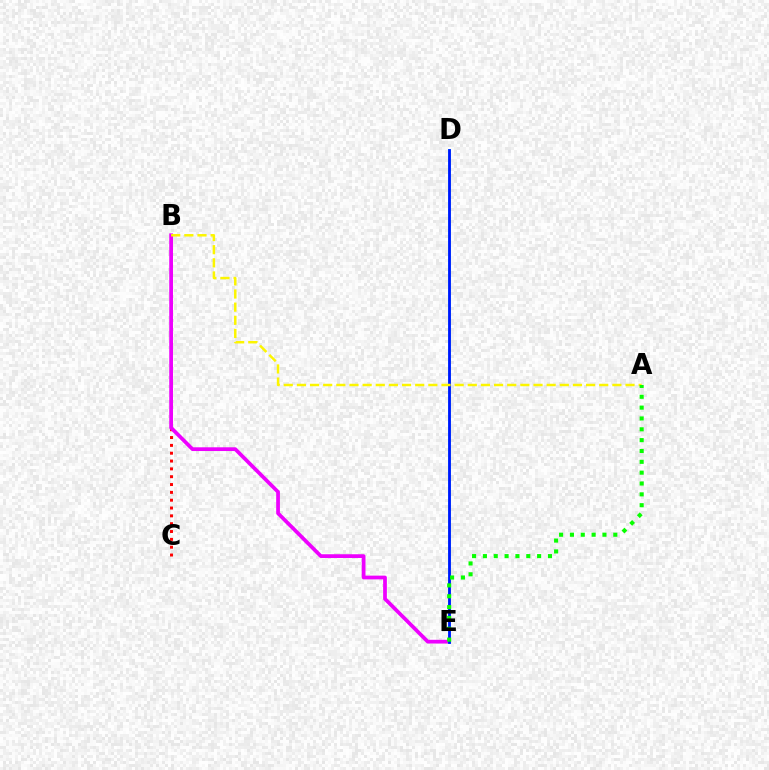{('B', 'C'): [{'color': '#ff0000', 'line_style': 'dotted', 'thickness': 2.13}], ('B', 'E'): [{'color': '#ee00ff', 'line_style': 'solid', 'thickness': 2.69}], ('D', 'E'): [{'color': '#00fff6', 'line_style': 'solid', 'thickness': 1.97}, {'color': '#0010ff', 'line_style': 'solid', 'thickness': 1.97}], ('A', 'B'): [{'color': '#fcf500', 'line_style': 'dashed', 'thickness': 1.79}], ('A', 'E'): [{'color': '#08ff00', 'line_style': 'dotted', 'thickness': 2.95}]}